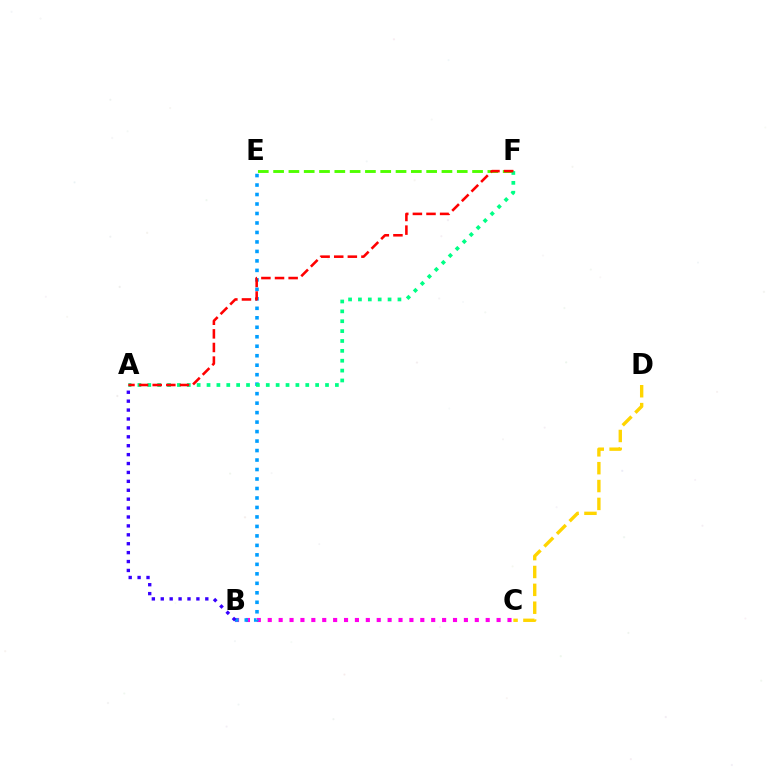{('B', 'C'): [{'color': '#ff00ed', 'line_style': 'dotted', 'thickness': 2.96}], ('C', 'D'): [{'color': '#ffd500', 'line_style': 'dashed', 'thickness': 2.43}], ('B', 'E'): [{'color': '#009eff', 'line_style': 'dotted', 'thickness': 2.58}], ('E', 'F'): [{'color': '#4fff00', 'line_style': 'dashed', 'thickness': 2.08}], ('A', 'B'): [{'color': '#3700ff', 'line_style': 'dotted', 'thickness': 2.42}], ('A', 'F'): [{'color': '#00ff86', 'line_style': 'dotted', 'thickness': 2.68}, {'color': '#ff0000', 'line_style': 'dashed', 'thickness': 1.85}]}